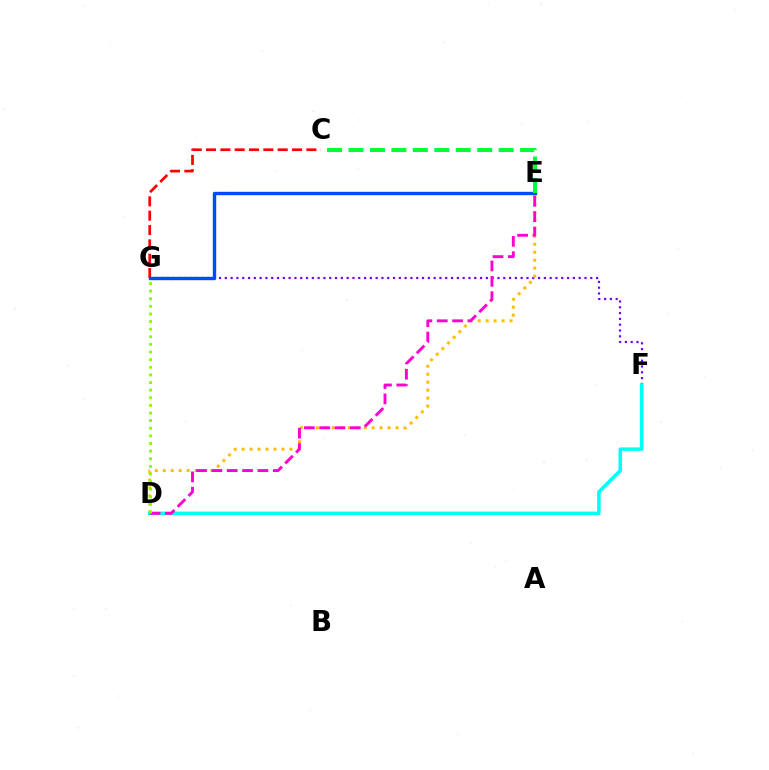{('C', 'G'): [{'color': '#ff0000', 'line_style': 'dashed', 'thickness': 1.95}], ('F', 'G'): [{'color': '#7200ff', 'line_style': 'dotted', 'thickness': 1.58}], ('D', 'E'): [{'color': '#ffbd00', 'line_style': 'dotted', 'thickness': 2.17}, {'color': '#ff00cf', 'line_style': 'dashed', 'thickness': 2.08}], ('D', 'F'): [{'color': '#00fff6', 'line_style': 'solid', 'thickness': 2.53}], ('E', 'G'): [{'color': '#004bff', 'line_style': 'solid', 'thickness': 2.44}], ('C', 'E'): [{'color': '#00ff39', 'line_style': 'dashed', 'thickness': 2.91}], ('D', 'G'): [{'color': '#84ff00', 'line_style': 'dotted', 'thickness': 2.07}]}